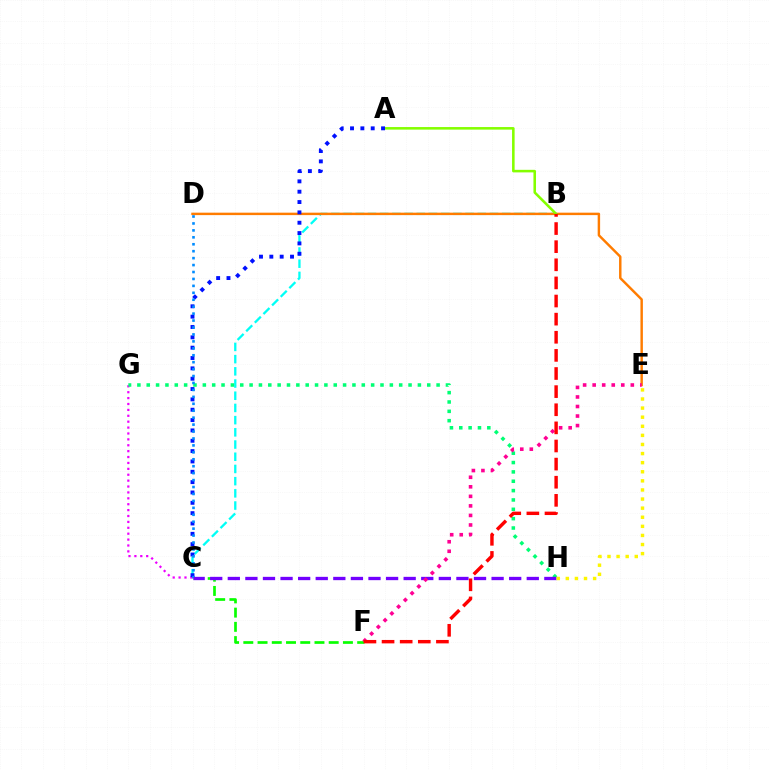{('B', 'C'): [{'color': '#00fff6', 'line_style': 'dashed', 'thickness': 1.66}], ('C', 'F'): [{'color': '#08ff00', 'line_style': 'dashed', 'thickness': 1.93}], ('C', 'G'): [{'color': '#ee00ff', 'line_style': 'dotted', 'thickness': 1.6}], ('D', 'E'): [{'color': '#ff7c00', 'line_style': 'solid', 'thickness': 1.76}], ('A', 'B'): [{'color': '#84ff00', 'line_style': 'solid', 'thickness': 1.85}], ('G', 'H'): [{'color': '#00ff74', 'line_style': 'dotted', 'thickness': 2.54}], ('A', 'C'): [{'color': '#0010ff', 'line_style': 'dotted', 'thickness': 2.81}], ('C', 'D'): [{'color': '#008cff', 'line_style': 'dotted', 'thickness': 1.88}], ('C', 'H'): [{'color': '#7200ff', 'line_style': 'dashed', 'thickness': 2.39}], ('E', 'F'): [{'color': '#ff0094', 'line_style': 'dotted', 'thickness': 2.59}], ('B', 'F'): [{'color': '#ff0000', 'line_style': 'dashed', 'thickness': 2.46}], ('E', 'H'): [{'color': '#fcf500', 'line_style': 'dotted', 'thickness': 2.47}]}